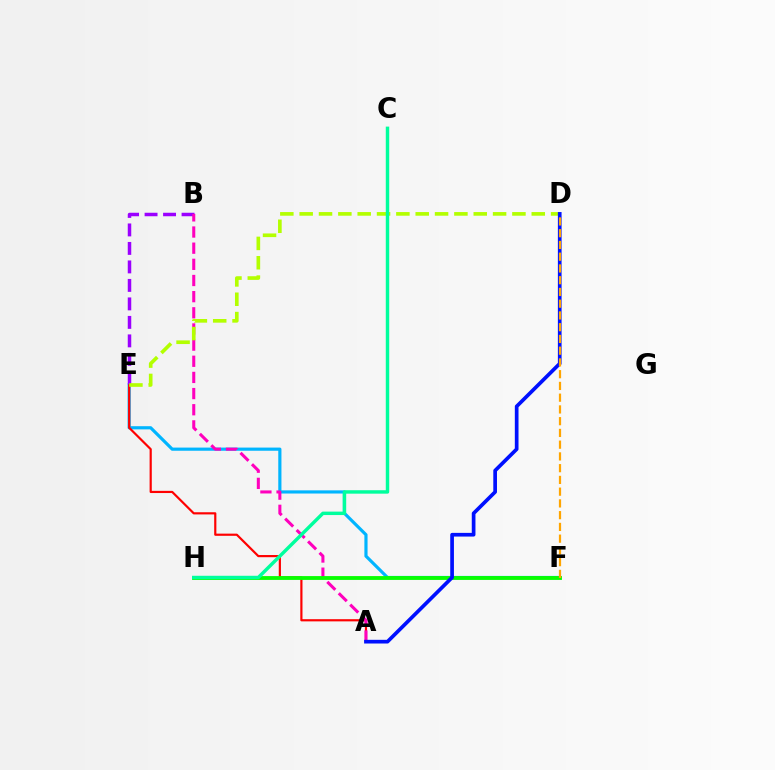{('E', 'F'): [{'color': '#00b5ff', 'line_style': 'solid', 'thickness': 2.28}], ('A', 'E'): [{'color': '#ff0000', 'line_style': 'solid', 'thickness': 1.57}], ('B', 'E'): [{'color': '#9b00ff', 'line_style': 'dashed', 'thickness': 2.51}], ('A', 'B'): [{'color': '#ff00bd', 'line_style': 'dashed', 'thickness': 2.19}], ('D', 'E'): [{'color': '#b3ff00', 'line_style': 'dashed', 'thickness': 2.63}], ('F', 'H'): [{'color': '#08ff00', 'line_style': 'solid', 'thickness': 2.76}], ('A', 'D'): [{'color': '#0010ff', 'line_style': 'solid', 'thickness': 2.66}], ('D', 'F'): [{'color': '#ffa500', 'line_style': 'dashed', 'thickness': 1.6}], ('C', 'H'): [{'color': '#00ff9d', 'line_style': 'solid', 'thickness': 2.48}]}